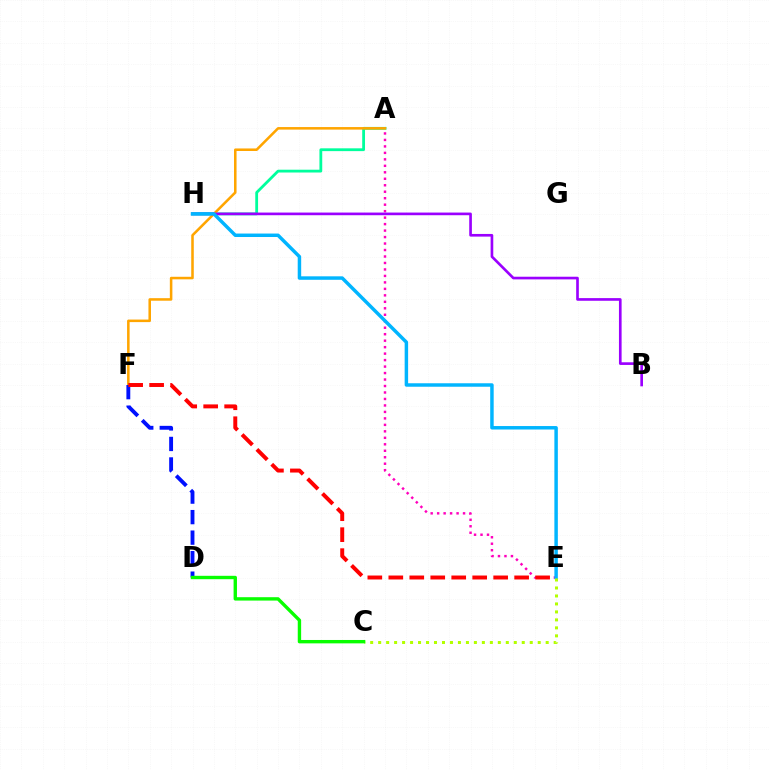{('A', 'H'): [{'color': '#00ff9d', 'line_style': 'solid', 'thickness': 2.02}], ('A', 'F'): [{'color': '#ffa500', 'line_style': 'solid', 'thickness': 1.83}], ('A', 'E'): [{'color': '#ff00bd', 'line_style': 'dotted', 'thickness': 1.76}], ('B', 'H'): [{'color': '#9b00ff', 'line_style': 'solid', 'thickness': 1.91}], ('D', 'F'): [{'color': '#0010ff', 'line_style': 'dashed', 'thickness': 2.79}], ('E', 'H'): [{'color': '#00b5ff', 'line_style': 'solid', 'thickness': 2.5}], ('C', 'E'): [{'color': '#b3ff00', 'line_style': 'dotted', 'thickness': 2.17}], ('E', 'F'): [{'color': '#ff0000', 'line_style': 'dashed', 'thickness': 2.85}], ('C', 'D'): [{'color': '#08ff00', 'line_style': 'solid', 'thickness': 2.44}]}